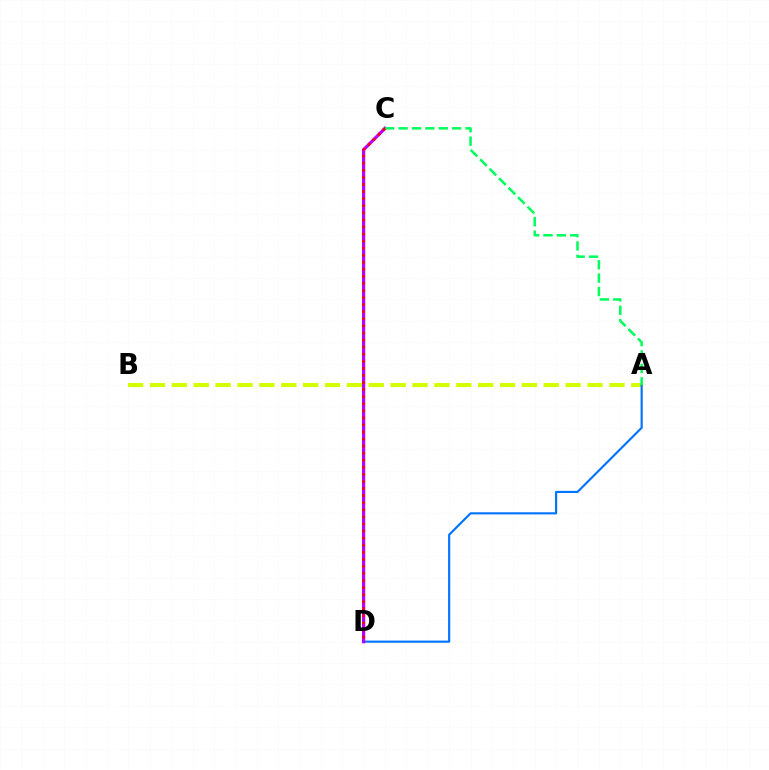{('A', 'B'): [{'color': '#d1ff00', 'line_style': 'dashed', 'thickness': 2.97}], ('A', 'D'): [{'color': '#0074ff', 'line_style': 'solid', 'thickness': 1.55}], ('C', 'D'): [{'color': '#b900ff', 'line_style': 'solid', 'thickness': 2.35}, {'color': '#ff0000', 'line_style': 'dotted', 'thickness': 1.92}], ('A', 'C'): [{'color': '#00ff5c', 'line_style': 'dashed', 'thickness': 1.82}]}